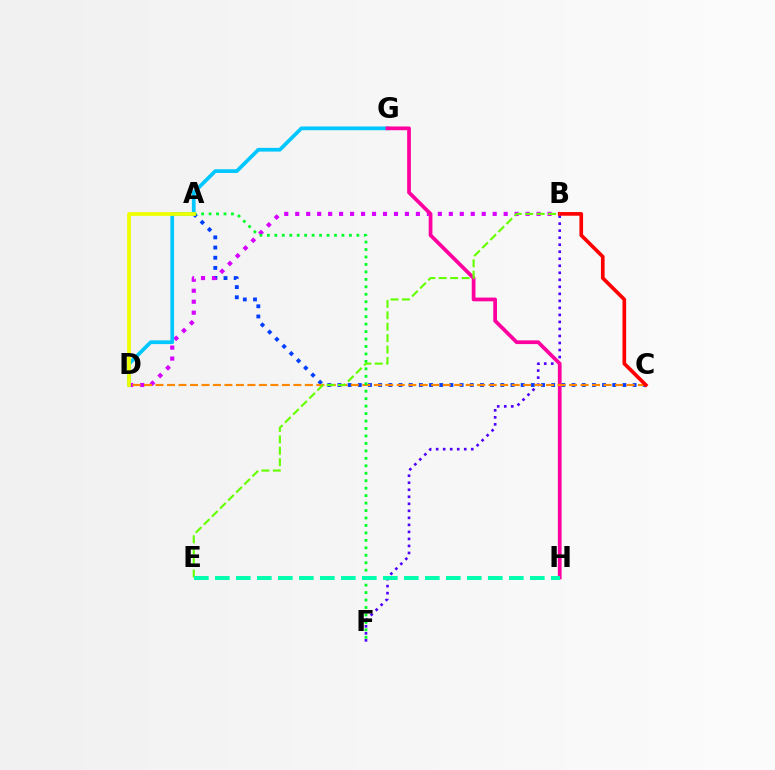{('A', 'C'): [{'color': '#003fff', 'line_style': 'dotted', 'thickness': 2.77}], ('B', 'D'): [{'color': '#d600ff', 'line_style': 'dotted', 'thickness': 2.98}], ('B', 'F'): [{'color': '#4f00ff', 'line_style': 'dotted', 'thickness': 1.91}], ('D', 'G'): [{'color': '#00c7ff', 'line_style': 'solid', 'thickness': 2.69}], ('G', 'H'): [{'color': '#ff00a0', 'line_style': 'solid', 'thickness': 2.69}], ('C', 'D'): [{'color': '#ff8800', 'line_style': 'dashed', 'thickness': 1.56}], ('B', 'C'): [{'color': '#ff0000', 'line_style': 'solid', 'thickness': 2.64}], ('A', 'F'): [{'color': '#00ff27', 'line_style': 'dotted', 'thickness': 2.03}], ('B', 'E'): [{'color': '#66ff00', 'line_style': 'dashed', 'thickness': 1.55}], ('A', 'D'): [{'color': '#eeff00', 'line_style': 'solid', 'thickness': 2.7}], ('E', 'H'): [{'color': '#00ffaf', 'line_style': 'dashed', 'thickness': 2.85}]}